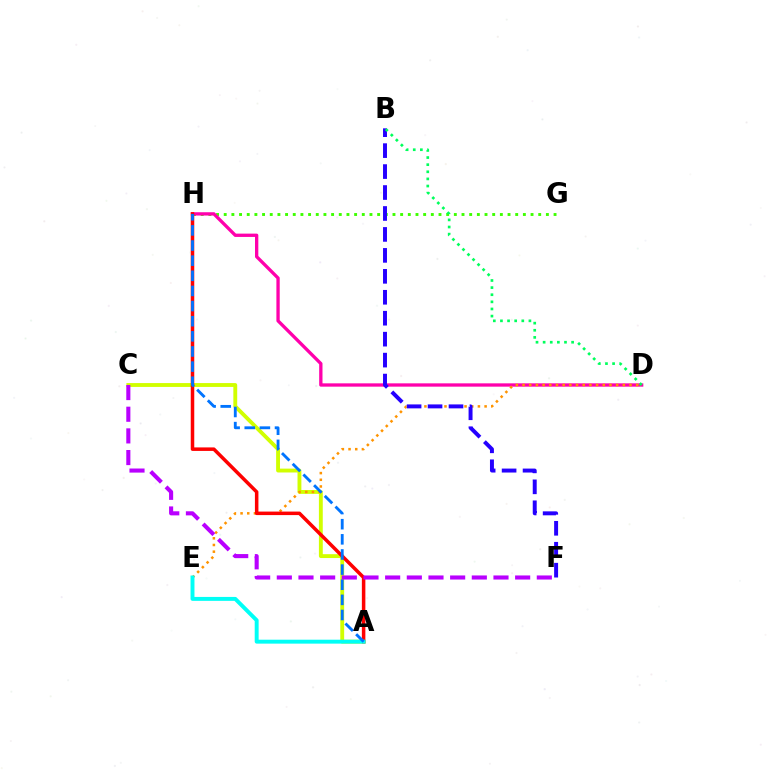{('G', 'H'): [{'color': '#3dff00', 'line_style': 'dotted', 'thickness': 2.08}], ('A', 'C'): [{'color': '#d1ff00', 'line_style': 'solid', 'thickness': 2.78}], ('D', 'H'): [{'color': '#ff00ac', 'line_style': 'solid', 'thickness': 2.39}], ('D', 'E'): [{'color': '#ff9400', 'line_style': 'dotted', 'thickness': 1.82}], ('B', 'F'): [{'color': '#2500ff', 'line_style': 'dashed', 'thickness': 2.85}], ('B', 'D'): [{'color': '#00ff5c', 'line_style': 'dotted', 'thickness': 1.93}], ('A', 'H'): [{'color': '#ff0000', 'line_style': 'solid', 'thickness': 2.53}, {'color': '#0074ff', 'line_style': 'dashed', 'thickness': 2.06}], ('A', 'E'): [{'color': '#00fff6', 'line_style': 'solid', 'thickness': 2.83}], ('C', 'F'): [{'color': '#b900ff', 'line_style': 'dashed', 'thickness': 2.94}]}